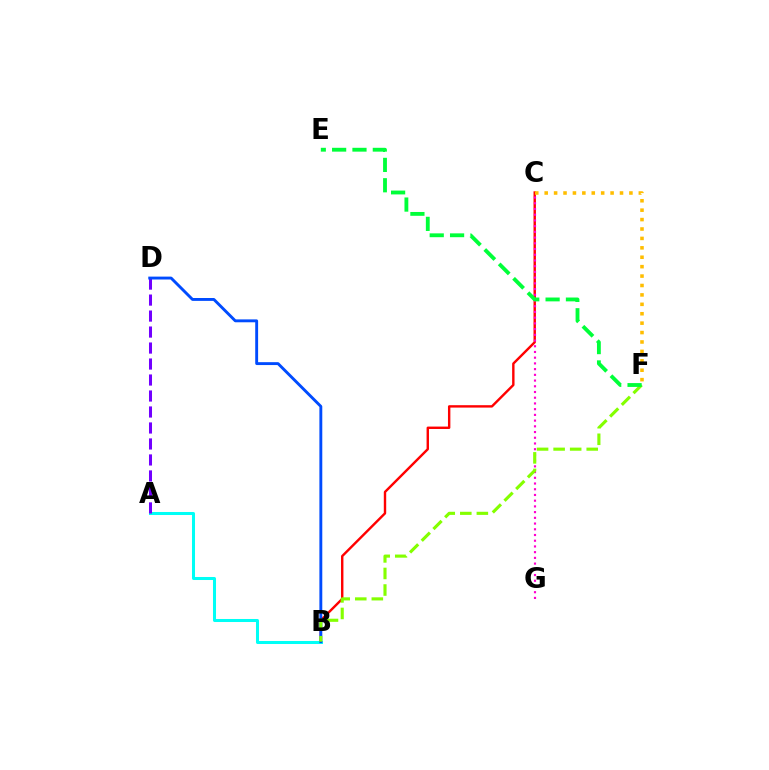{('B', 'C'): [{'color': '#ff0000', 'line_style': 'solid', 'thickness': 1.73}], ('A', 'B'): [{'color': '#00fff6', 'line_style': 'solid', 'thickness': 2.18}], ('A', 'D'): [{'color': '#7200ff', 'line_style': 'dashed', 'thickness': 2.17}], ('C', 'G'): [{'color': '#ff00cf', 'line_style': 'dotted', 'thickness': 1.55}], ('B', 'D'): [{'color': '#004bff', 'line_style': 'solid', 'thickness': 2.08}], ('B', 'F'): [{'color': '#84ff00', 'line_style': 'dashed', 'thickness': 2.25}], ('E', 'F'): [{'color': '#00ff39', 'line_style': 'dashed', 'thickness': 2.76}], ('C', 'F'): [{'color': '#ffbd00', 'line_style': 'dotted', 'thickness': 2.56}]}